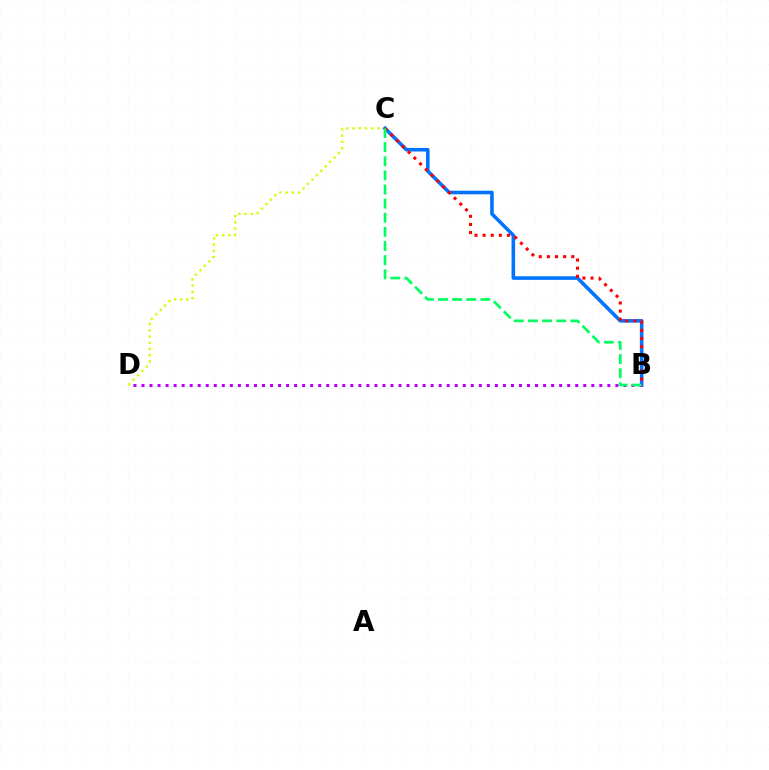{('C', 'D'): [{'color': '#d1ff00', 'line_style': 'dotted', 'thickness': 1.7}], ('B', 'C'): [{'color': '#0074ff', 'line_style': 'solid', 'thickness': 2.58}, {'color': '#ff0000', 'line_style': 'dotted', 'thickness': 2.21}, {'color': '#00ff5c', 'line_style': 'dashed', 'thickness': 1.92}], ('B', 'D'): [{'color': '#b900ff', 'line_style': 'dotted', 'thickness': 2.18}]}